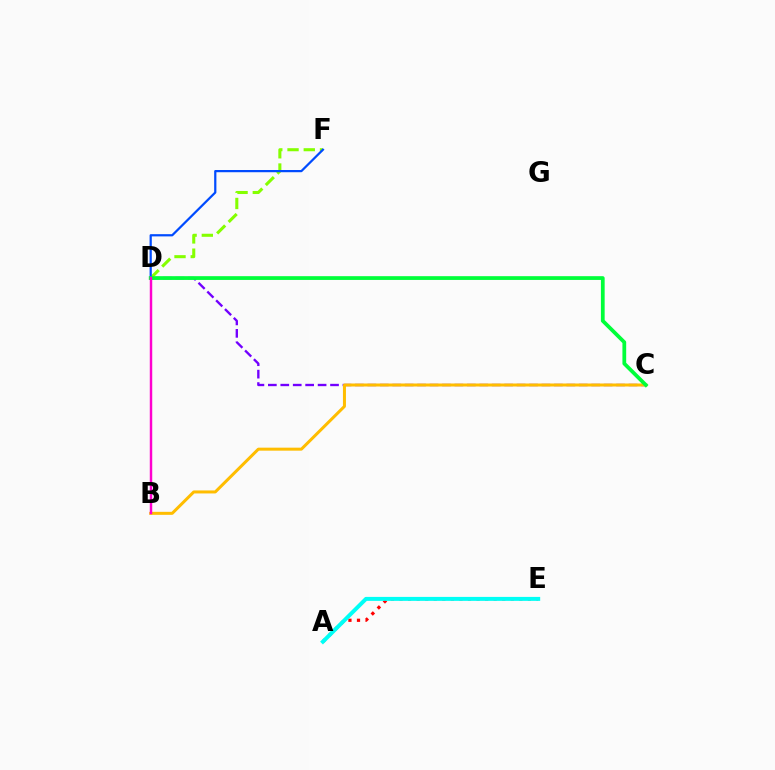{('C', 'D'): [{'color': '#7200ff', 'line_style': 'dashed', 'thickness': 1.69}, {'color': '#00ff39', 'line_style': 'solid', 'thickness': 2.7}], ('D', 'F'): [{'color': '#84ff00', 'line_style': 'dashed', 'thickness': 2.21}, {'color': '#004bff', 'line_style': 'solid', 'thickness': 1.6}], ('B', 'C'): [{'color': '#ffbd00', 'line_style': 'solid', 'thickness': 2.16}], ('A', 'E'): [{'color': '#ff0000', 'line_style': 'dotted', 'thickness': 2.33}, {'color': '#00fff6', 'line_style': 'solid', 'thickness': 2.86}], ('B', 'D'): [{'color': '#ff00cf', 'line_style': 'solid', 'thickness': 1.76}]}